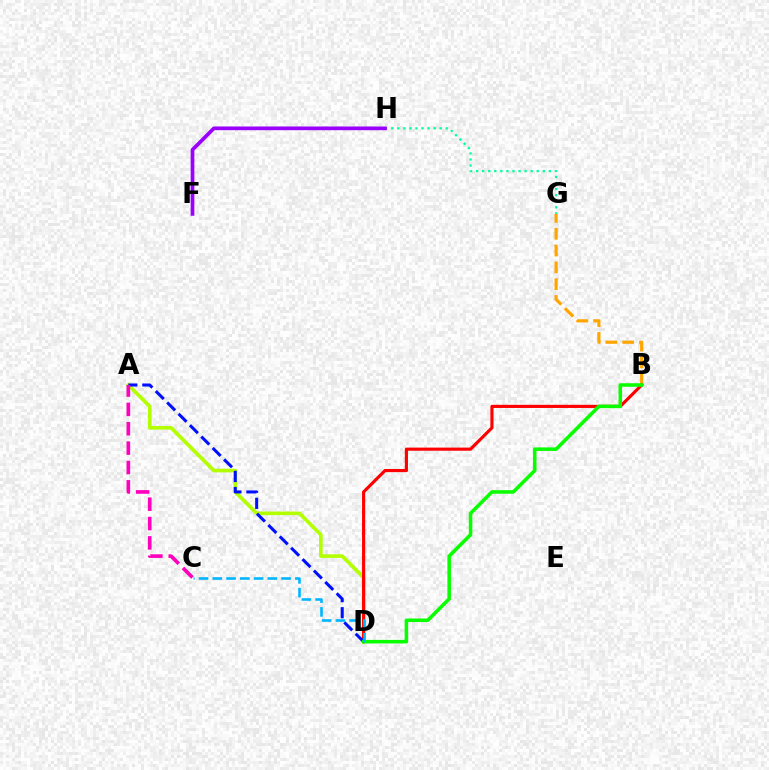{('G', 'H'): [{'color': '#00ff9d', 'line_style': 'dotted', 'thickness': 1.65}], ('A', 'D'): [{'color': '#b3ff00', 'line_style': 'solid', 'thickness': 2.62}, {'color': '#0010ff', 'line_style': 'dashed', 'thickness': 2.19}], ('B', 'G'): [{'color': '#ffa500', 'line_style': 'dashed', 'thickness': 2.28}], ('B', 'D'): [{'color': '#ff0000', 'line_style': 'solid', 'thickness': 2.26}, {'color': '#08ff00', 'line_style': 'solid', 'thickness': 2.55}], ('F', 'H'): [{'color': '#9b00ff', 'line_style': 'solid', 'thickness': 2.68}], ('A', 'C'): [{'color': '#ff00bd', 'line_style': 'dashed', 'thickness': 2.63}], ('C', 'D'): [{'color': '#00b5ff', 'line_style': 'dashed', 'thickness': 1.87}]}